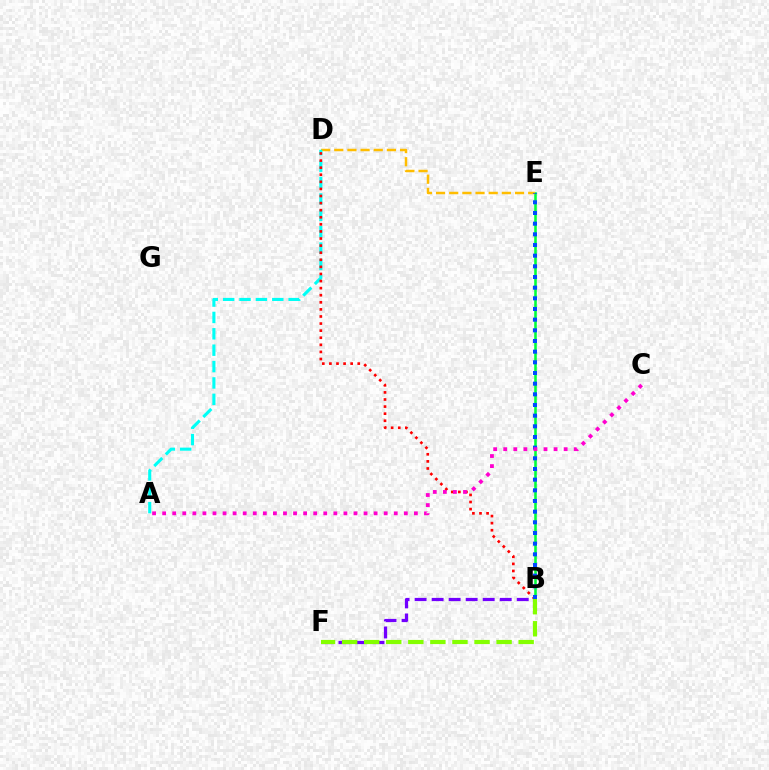{('B', 'E'): [{'color': '#00ff39', 'line_style': 'solid', 'thickness': 1.85}, {'color': '#004bff', 'line_style': 'dotted', 'thickness': 2.9}], ('B', 'F'): [{'color': '#7200ff', 'line_style': 'dashed', 'thickness': 2.31}, {'color': '#84ff00', 'line_style': 'dashed', 'thickness': 3.0}], ('D', 'E'): [{'color': '#ffbd00', 'line_style': 'dashed', 'thickness': 1.79}], ('A', 'D'): [{'color': '#00fff6', 'line_style': 'dashed', 'thickness': 2.22}], ('B', 'D'): [{'color': '#ff0000', 'line_style': 'dotted', 'thickness': 1.93}], ('A', 'C'): [{'color': '#ff00cf', 'line_style': 'dotted', 'thickness': 2.74}]}